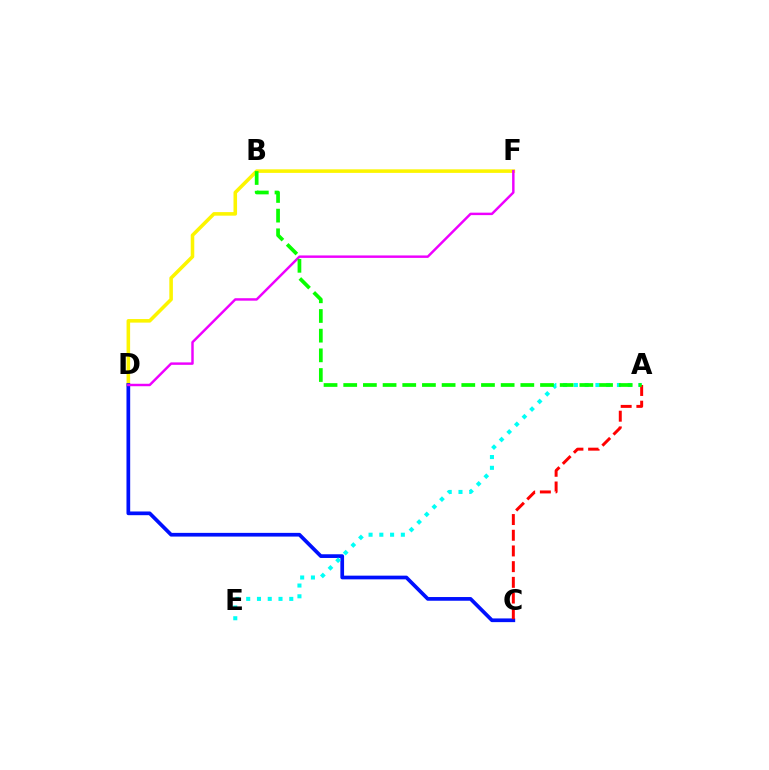{('D', 'F'): [{'color': '#fcf500', 'line_style': 'solid', 'thickness': 2.56}, {'color': '#ee00ff', 'line_style': 'solid', 'thickness': 1.76}], ('C', 'D'): [{'color': '#0010ff', 'line_style': 'solid', 'thickness': 2.67}], ('A', 'E'): [{'color': '#00fff6', 'line_style': 'dotted', 'thickness': 2.92}], ('A', 'C'): [{'color': '#ff0000', 'line_style': 'dashed', 'thickness': 2.13}], ('A', 'B'): [{'color': '#08ff00', 'line_style': 'dashed', 'thickness': 2.67}]}